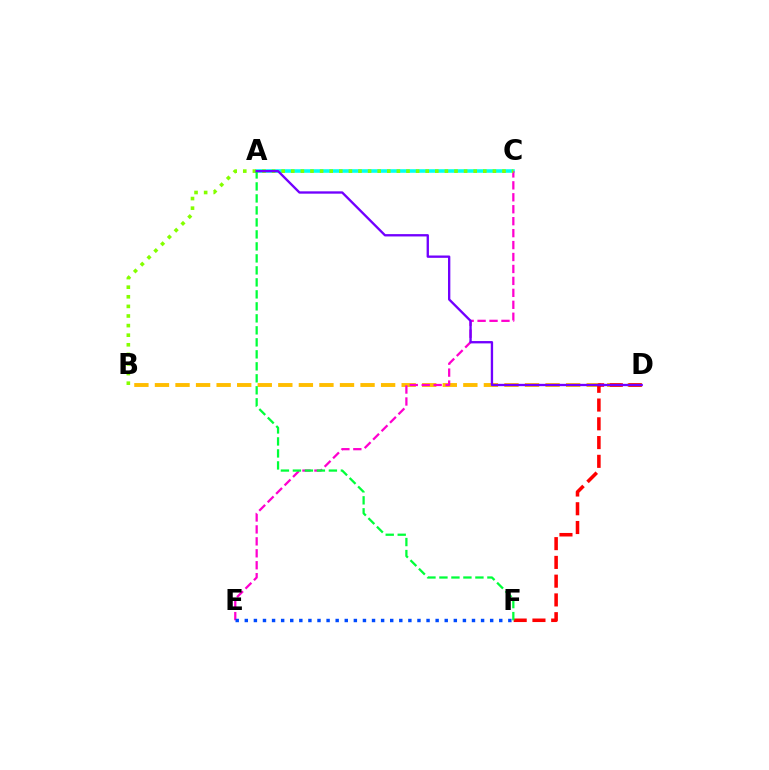{('A', 'C'): [{'color': '#00fff6', 'line_style': 'solid', 'thickness': 2.58}], ('B', 'D'): [{'color': '#ffbd00', 'line_style': 'dashed', 'thickness': 2.79}], ('C', 'E'): [{'color': '#ff00cf', 'line_style': 'dashed', 'thickness': 1.62}], ('B', 'C'): [{'color': '#84ff00', 'line_style': 'dotted', 'thickness': 2.61}], ('E', 'F'): [{'color': '#004bff', 'line_style': 'dotted', 'thickness': 2.47}], ('D', 'F'): [{'color': '#ff0000', 'line_style': 'dashed', 'thickness': 2.55}], ('A', 'F'): [{'color': '#00ff39', 'line_style': 'dashed', 'thickness': 1.63}], ('A', 'D'): [{'color': '#7200ff', 'line_style': 'solid', 'thickness': 1.68}]}